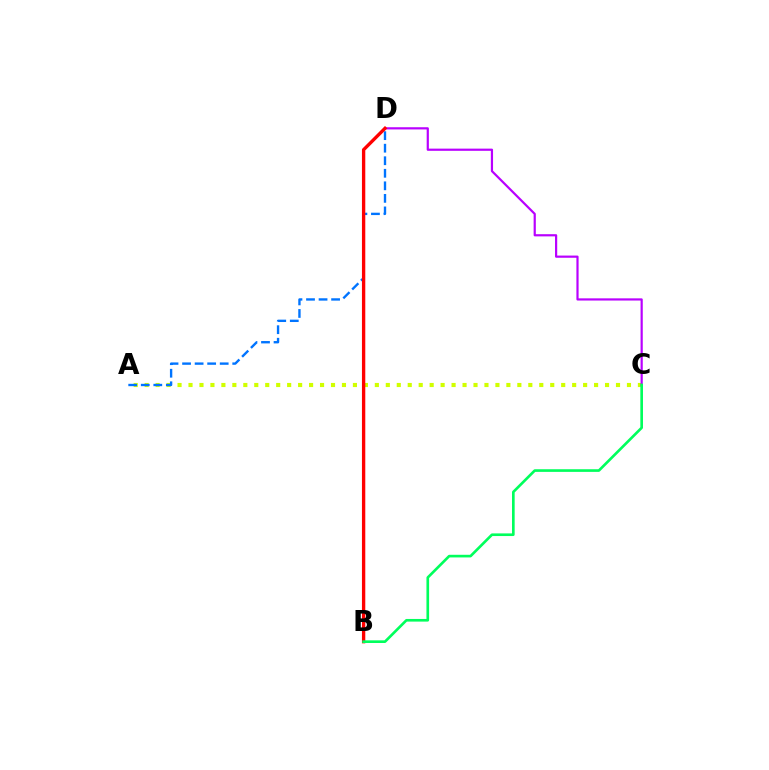{('A', 'C'): [{'color': '#d1ff00', 'line_style': 'dotted', 'thickness': 2.98}], ('C', 'D'): [{'color': '#b900ff', 'line_style': 'solid', 'thickness': 1.58}], ('A', 'D'): [{'color': '#0074ff', 'line_style': 'dashed', 'thickness': 1.7}], ('B', 'D'): [{'color': '#ff0000', 'line_style': 'solid', 'thickness': 2.4}], ('B', 'C'): [{'color': '#00ff5c', 'line_style': 'solid', 'thickness': 1.91}]}